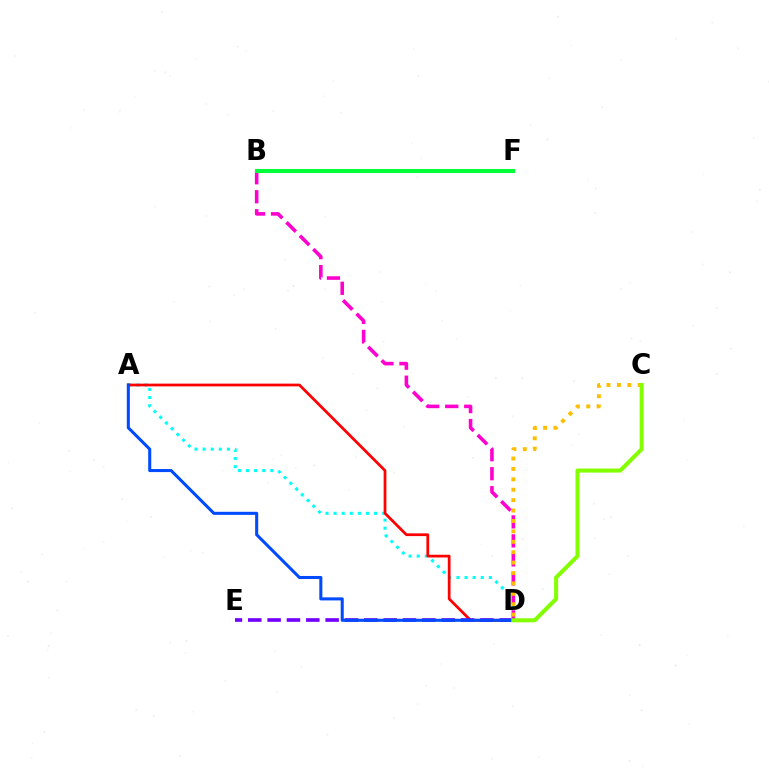{('A', 'D'): [{'color': '#00fff6', 'line_style': 'dotted', 'thickness': 2.2}, {'color': '#ff0000', 'line_style': 'solid', 'thickness': 1.97}, {'color': '#004bff', 'line_style': 'solid', 'thickness': 2.2}], ('B', 'D'): [{'color': '#ff00cf', 'line_style': 'dashed', 'thickness': 2.58}], ('C', 'D'): [{'color': '#ffbd00', 'line_style': 'dotted', 'thickness': 2.83}, {'color': '#84ff00', 'line_style': 'solid', 'thickness': 2.92}], ('D', 'E'): [{'color': '#7200ff', 'line_style': 'dashed', 'thickness': 2.63}], ('B', 'F'): [{'color': '#00ff39', 'line_style': 'solid', 'thickness': 2.92}]}